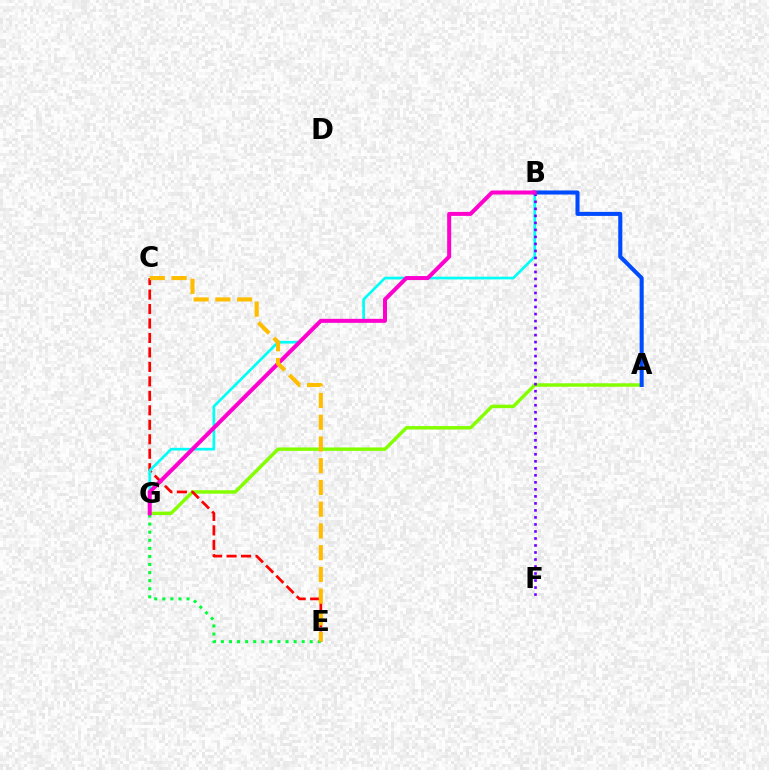{('A', 'G'): [{'color': '#84ff00', 'line_style': 'solid', 'thickness': 2.48}], ('C', 'E'): [{'color': '#ff0000', 'line_style': 'dashed', 'thickness': 1.97}, {'color': '#ffbd00', 'line_style': 'dashed', 'thickness': 2.95}], ('E', 'G'): [{'color': '#00ff39', 'line_style': 'dotted', 'thickness': 2.19}], ('B', 'G'): [{'color': '#00fff6', 'line_style': 'solid', 'thickness': 1.94}, {'color': '#ff00cf', 'line_style': 'solid', 'thickness': 2.89}], ('B', 'F'): [{'color': '#7200ff', 'line_style': 'dotted', 'thickness': 1.91}], ('A', 'B'): [{'color': '#004bff', 'line_style': 'solid', 'thickness': 2.92}]}